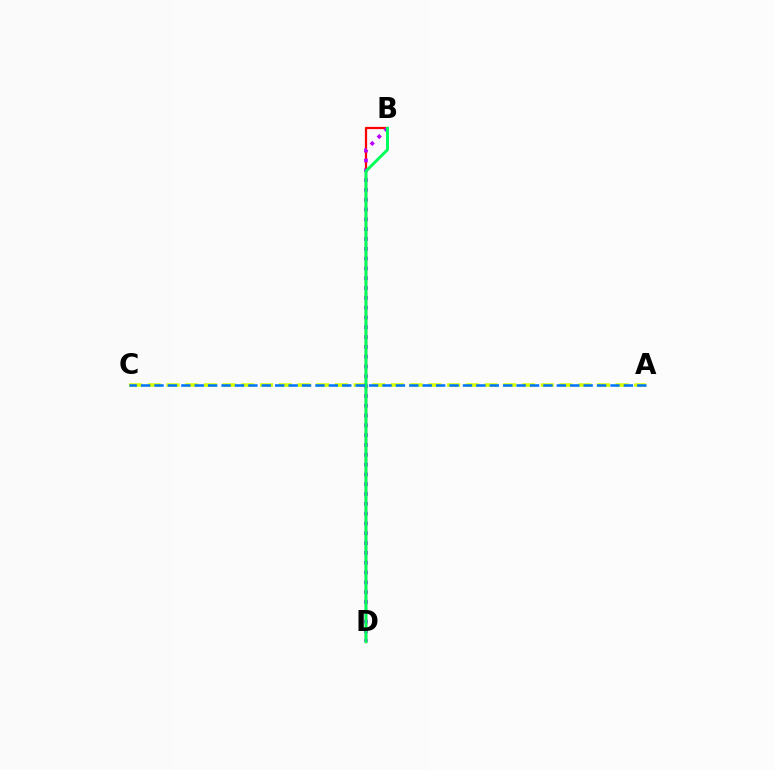{('A', 'C'): [{'color': '#d1ff00', 'line_style': 'dashed', 'thickness': 2.54}, {'color': '#0074ff', 'line_style': 'dashed', 'thickness': 1.82}], ('B', 'D'): [{'color': '#ff0000', 'line_style': 'solid', 'thickness': 1.62}, {'color': '#b900ff', 'line_style': 'dotted', 'thickness': 2.67}, {'color': '#00ff5c', 'line_style': 'solid', 'thickness': 2.13}]}